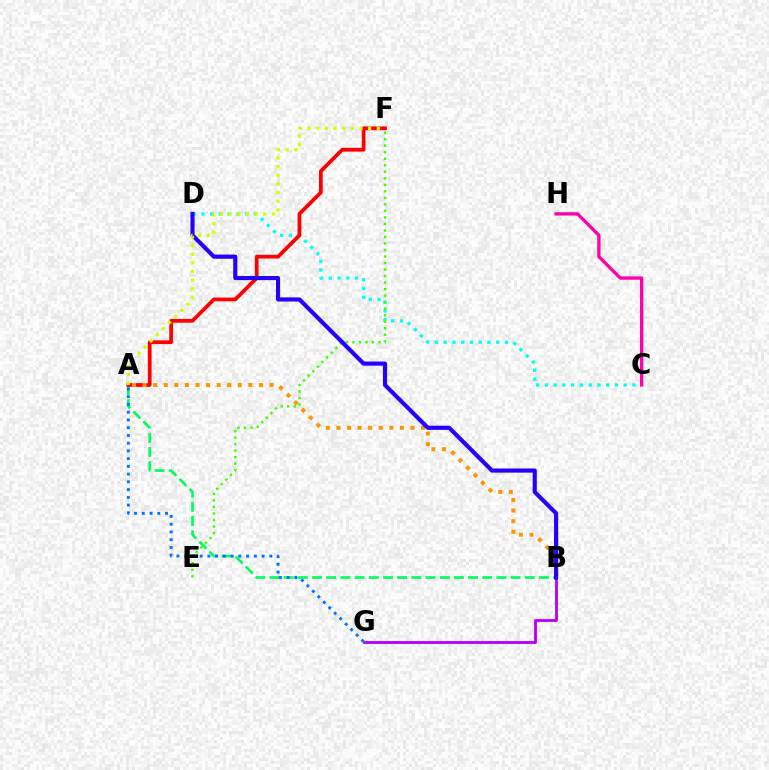{('A', 'B'): [{'color': '#00ff5c', 'line_style': 'dashed', 'thickness': 1.93}, {'color': '#ff9400', 'line_style': 'dotted', 'thickness': 2.87}], ('C', 'D'): [{'color': '#00fff6', 'line_style': 'dotted', 'thickness': 2.38}], ('E', 'F'): [{'color': '#3dff00', 'line_style': 'dotted', 'thickness': 1.77}], ('B', 'G'): [{'color': '#b900ff', 'line_style': 'solid', 'thickness': 2.05}], ('A', 'F'): [{'color': '#ff0000', 'line_style': 'solid', 'thickness': 2.7}, {'color': '#d1ff00', 'line_style': 'dotted', 'thickness': 2.35}], ('C', 'H'): [{'color': '#ff00ac', 'line_style': 'solid', 'thickness': 2.39}], ('B', 'D'): [{'color': '#2500ff', 'line_style': 'solid', 'thickness': 2.99}], ('A', 'G'): [{'color': '#0074ff', 'line_style': 'dotted', 'thickness': 2.1}]}